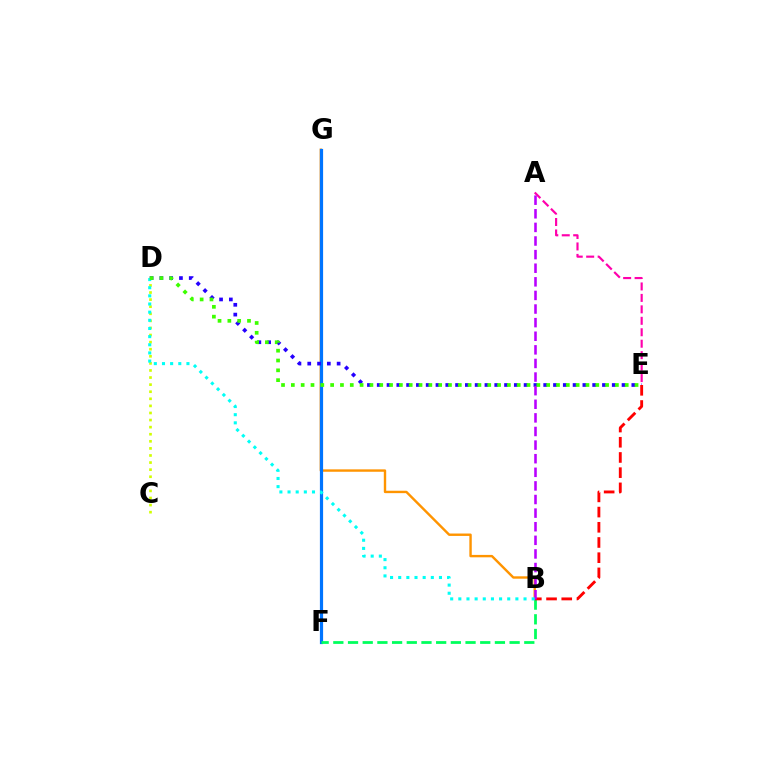{('C', 'D'): [{'color': '#d1ff00', 'line_style': 'dotted', 'thickness': 1.93}], ('B', 'G'): [{'color': '#ff9400', 'line_style': 'solid', 'thickness': 1.73}], ('F', 'G'): [{'color': '#0074ff', 'line_style': 'solid', 'thickness': 2.3}], ('D', 'E'): [{'color': '#2500ff', 'line_style': 'dotted', 'thickness': 2.66}, {'color': '#3dff00', 'line_style': 'dotted', 'thickness': 2.67}], ('B', 'F'): [{'color': '#00ff5c', 'line_style': 'dashed', 'thickness': 2.0}], ('B', 'E'): [{'color': '#ff0000', 'line_style': 'dashed', 'thickness': 2.07}], ('A', 'E'): [{'color': '#ff00ac', 'line_style': 'dashed', 'thickness': 1.56}], ('A', 'B'): [{'color': '#b900ff', 'line_style': 'dashed', 'thickness': 1.85}], ('B', 'D'): [{'color': '#00fff6', 'line_style': 'dotted', 'thickness': 2.21}]}